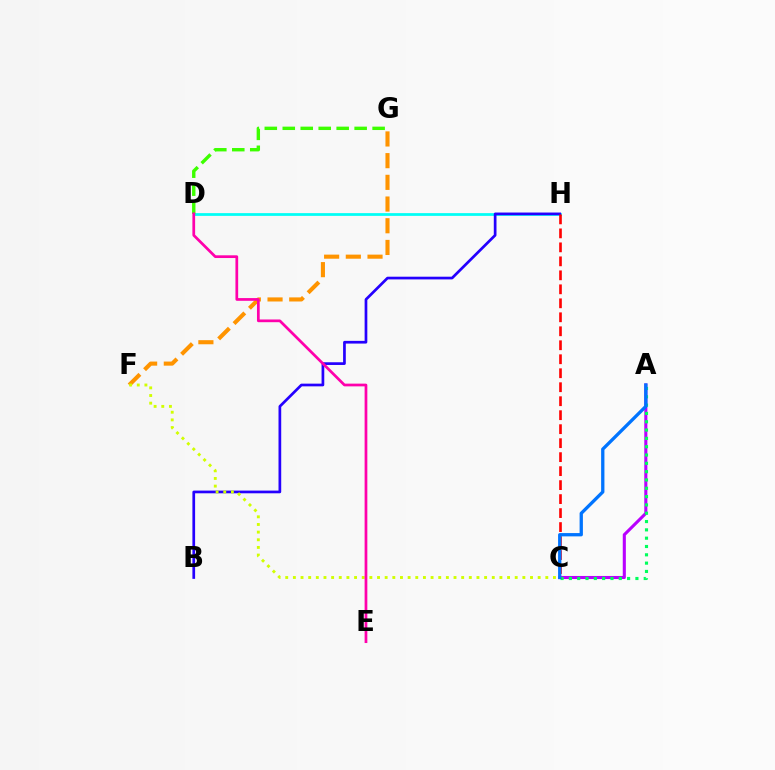{('D', 'H'): [{'color': '#00fff6', 'line_style': 'solid', 'thickness': 1.98}], ('F', 'G'): [{'color': '#ff9400', 'line_style': 'dashed', 'thickness': 2.95}], ('D', 'G'): [{'color': '#3dff00', 'line_style': 'dashed', 'thickness': 2.44}], ('B', 'H'): [{'color': '#2500ff', 'line_style': 'solid', 'thickness': 1.95}], ('A', 'C'): [{'color': '#b900ff', 'line_style': 'solid', 'thickness': 2.22}, {'color': '#00ff5c', 'line_style': 'dotted', 'thickness': 2.26}, {'color': '#0074ff', 'line_style': 'solid', 'thickness': 2.38}], ('C', 'F'): [{'color': '#d1ff00', 'line_style': 'dotted', 'thickness': 2.08}], ('D', 'E'): [{'color': '#ff00ac', 'line_style': 'solid', 'thickness': 1.96}], ('C', 'H'): [{'color': '#ff0000', 'line_style': 'dashed', 'thickness': 1.9}]}